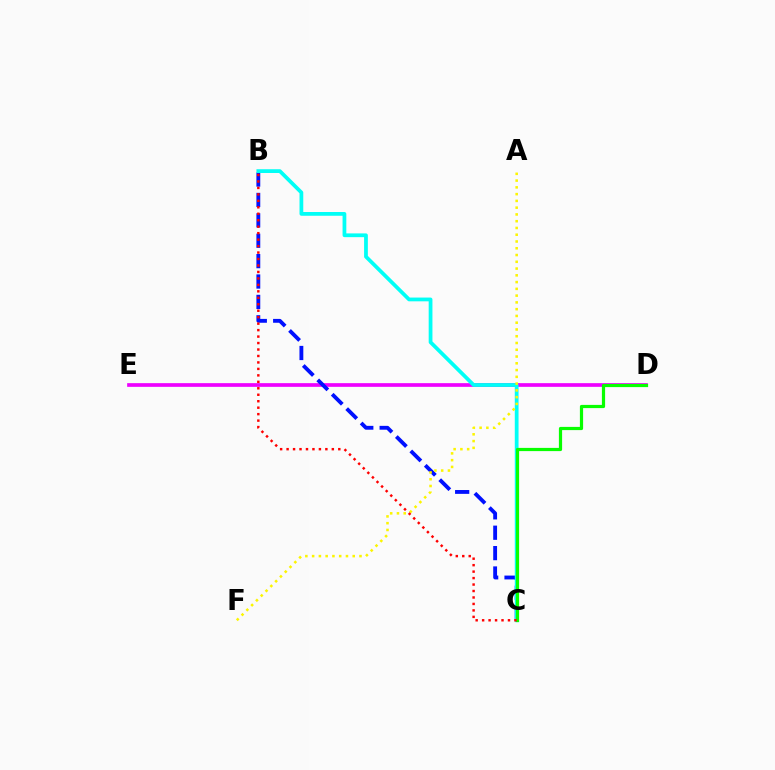{('D', 'E'): [{'color': '#ee00ff', 'line_style': 'solid', 'thickness': 2.66}], ('B', 'C'): [{'color': '#0010ff', 'line_style': 'dashed', 'thickness': 2.77}, {'color': '#00fff6', 'line_style': 'solid', 'thickness': 2.7}, {'color': '#ff0000', 'line_style': 'dotted', 'thickness': 1.76}], ('C', 'D'): [{'color': '#08ff00', 'line_style': 'solid', 'thickness': 2.31}], ('A', 'F'): [{'color': '#fcf500', 'line_style': 'dotted', 'thickness': 1.84}]}